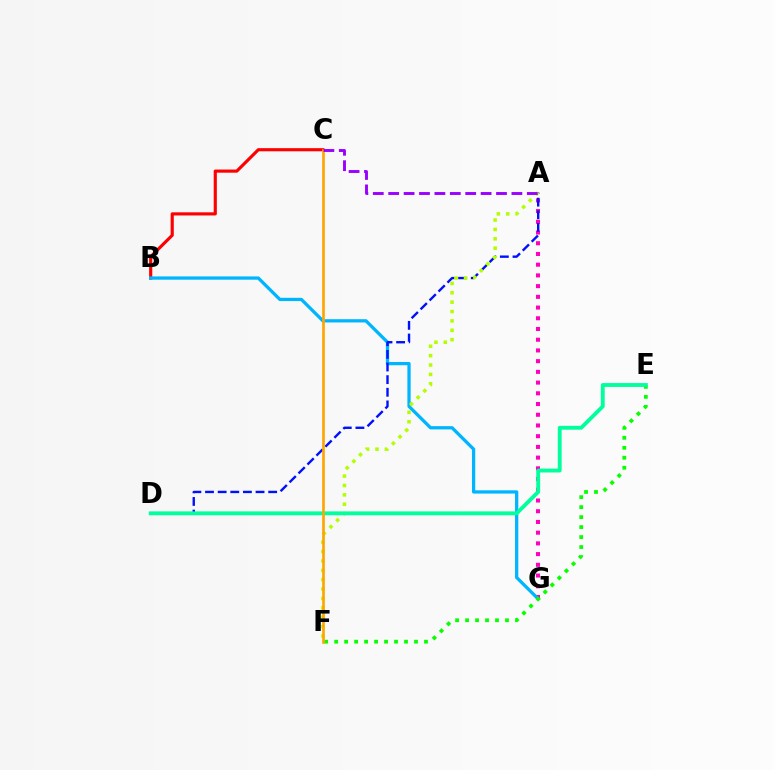{('A', 'G'): [{'color': '#ff00bd', 'line_style': 'dotted', 'thickness': 2.91}], ('B', 'C'): [{'color': '#ff0000', 'line_style': 'solid', 'thickness': 2.26}], ('B', 'G'): [{'color': '#00b5ff', 'line_style': 'solid', 'thickness': 2.35}], ('E', 'F'): [{'color': '#08ff00', 'line_style': 'dotted', 'thickness': 2.71}], ('A', 'D'): [{'color': '#0010ff', 'line_style': 'dashed', 'thickness': 1.72}], ('A', 'F'): [{'color': '#b3ff00', 'line_style': 'dotted', 'thickness': 2.55}], ('D', 'E'): [{'color': '#00ff9d', 'line_style': 'solid', 'thickness': 2.77}], ('C', 'F'): [{'color': '#ffa500', 'line_style': 'solid', 'thickness': 1.92}], ('A', 'C'): [{'color': '#9b00ff', 'line_style': 'dashed', 'thickness': 2.09}]}